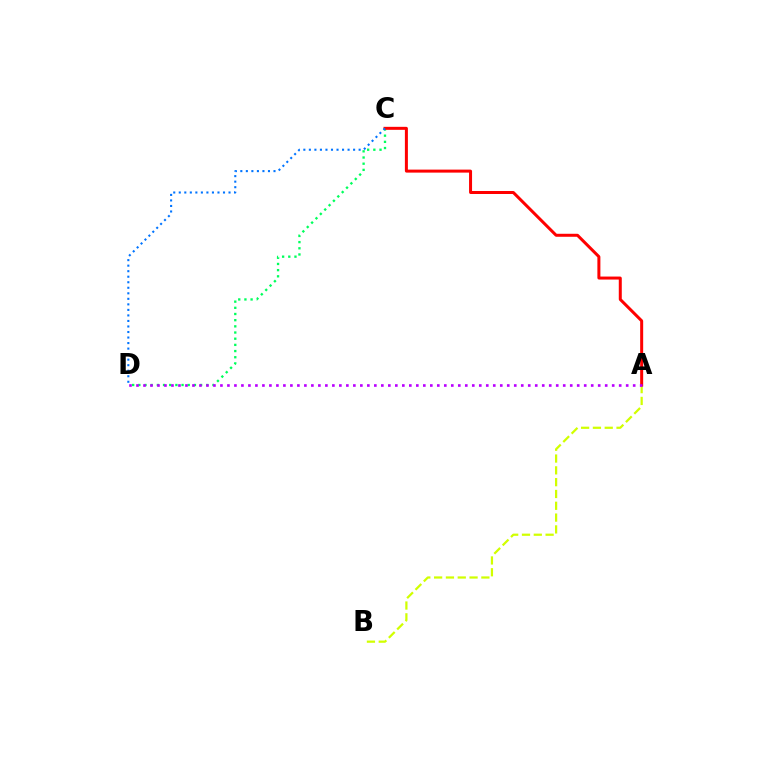{('C', 'D'): [{'color': '#00ff5c', 'line_style': 'dotted', 'thickness': 1.68}, {'color': '#0074ff', 'line_style': 'dotted', 'thickness': 1.5}], ('A', 'B'): [{'color': '#d1ff00', 'line_style': 'dashed', 'thickness': 1.6}], ('A', 'C'): [{'color': '#ff0000', 'line_style': 'solid', 'thickness': 2.16}], ('A', 'D'): [{'color': '#b900ff', 'line_style': 'dotted', 'thickness': 1.9}]}